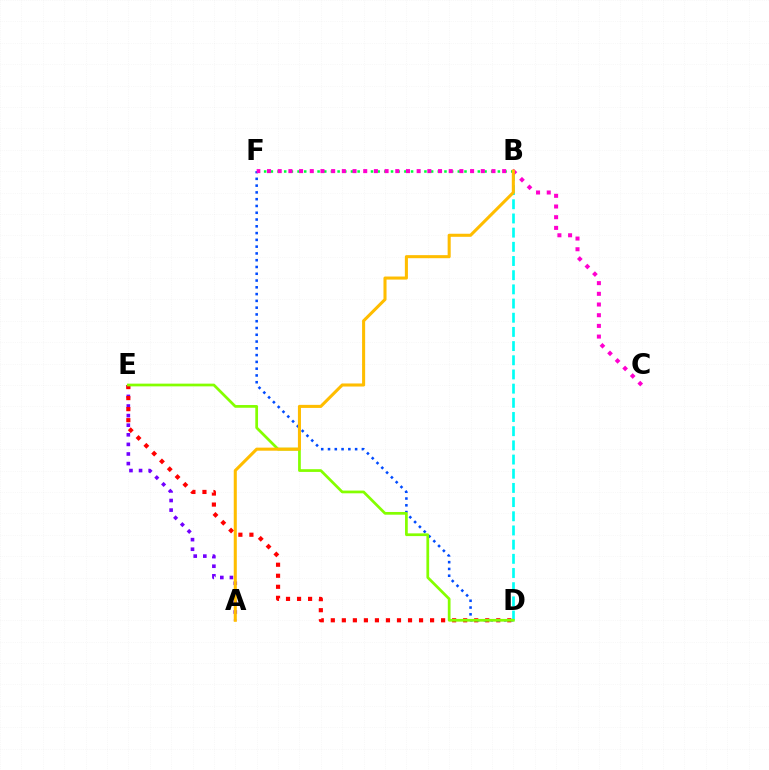{('A', 'E'): [{'color': '#7200ff', 'line_style': 'dotted', 'thickness': 2.61}], ('D', 'E'): [{'color': '#ff0000', 'line_style': 'dotted', 'thickness': 3.0}, {'color': '#84ff00', 'line_style': 'solid', 'thickness': 1.96}], ('B', 'D'): [{'color': '#00fff6', 'line_style': 'dashed', 'thickness': 1.93}], ('D', 'F'): [{'color': '#004bff', 'line_style': 'dotted', 'thickness': 1.84}], ('B', 'F'): [{'color': '#00ff39', 'line_style': 'dotted', 'thickness': 1.81}], ('C', 'F'): [{'color': '#ff00cf', 'line_style': 'dotted', 'thickness': 2.9}], ('A', 'B'): [{'color': '#ffbd00', 'line_style': 'solid', 'thickness': 2.2}]}